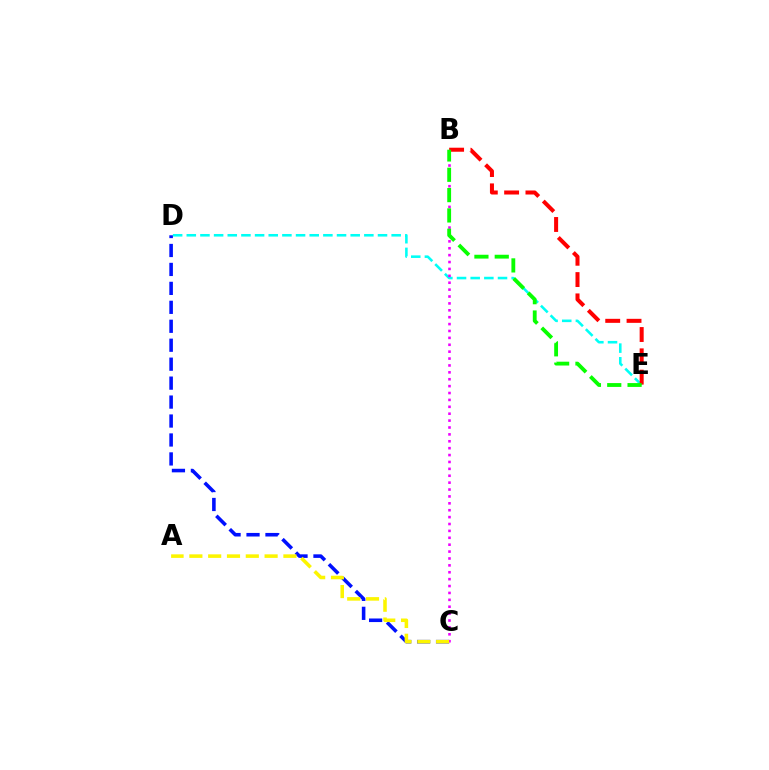{('D', 'E'): [{'color': '#00fff6', 'line_style': 'dashed', 'thickness': 1.86}], ('B', 'E'): [{'color': '#ff0000', 'line_style': 'dashed', 'thickness': 2.9}, {'color': '#08ff00', 'line_style': 'dashed', 'thickness': 2.76}], ('C', 'D'): [{'color': '#0010ff', 'line_style': 'dashed', 'thickness': 2.57}], ('B', 'C'): [{'color': '#ee00ff', 'line_style': 'dotted', 'thickness': 1.87}], ('A', 'C'): [{'color': '#fcf500', 'line_style': 'dashed', 'thickness': 2.56}]}